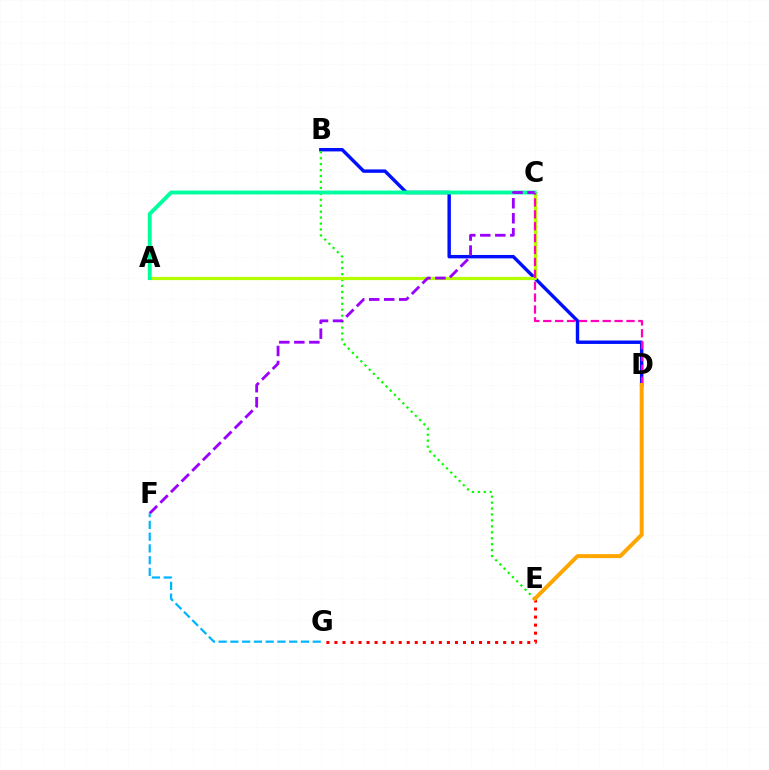{('B', 'D'): [{'color': '#0010ff', 'line_style': 'solid', 'thickness': 2.46}], ('B', 'E'): [{'color': '#08ff00', 'line_style': 'dotted', 'thickness': 1.61}], ('E', 'G'): [{'color': '#ff0000', 'line_style': 'dotted', 'thickness': 2.18}], ('A', 'C'): [{'color': '#b3ff00', 'line_style': 'solid', 'thickness': 2.31}, {'color': '#00ff9d', 'line_style': 'solid', 'thickness': 2.79}], ('C', 'D'): [{'color': '#ff00bd', 'line_style': 'dashed', 'thickness': 1.62}], ('C', 'F'): [{'color': '#9b00ff', 'line_style': 'dashed', 'thickness': 2.04}], ('F', 'G'): [{'color': '#00b5ff', 'line_style': 'dashed', 'thickness': 1.6}], ('D', 'E'): [{'color': '#ffa500', 'line_style': 'solid', 'thickness': 2.85}]}